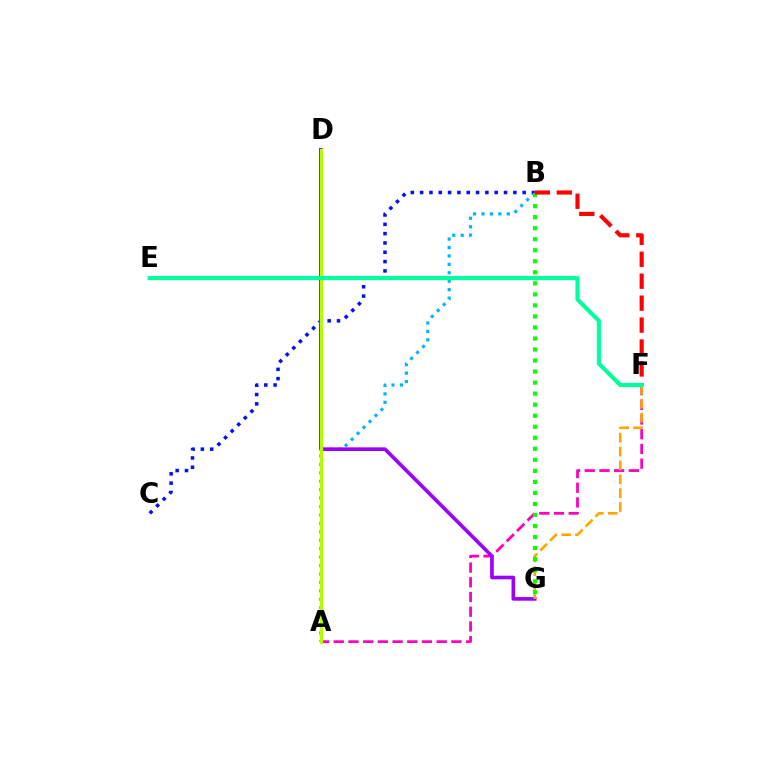{('A', 'F'): [{'color': '#ff00bd', 'line_style': 'dashed', 'thickness': 2.0}], ('A', 'B'): [{'color': '#00b5ff', 'line_style': 'dotted', 'thickness': 2.29}], ('B', 'C'): [{'color': '#0010ff', 'line_style': 'dotted', 'thickness': 2.53}], ('D', 'G'): [{'color': '#9b00ff', 'line_style': 'solid', 'thickness': 2.61}], ('A', 'D'): [{'color': '#b3ff00', 'line_style': 'solid', 'thickness': 2.31}], ('F', 'G'): [{'color': '#ffa500', 'line_style': 'dashed', 'thickness': 1.88}], ('B', 'G'): [{'color': '#08ff00', 'line_style': 'dotted', 'thickness': 3.0}], ('B', 'F'): [{'color': '#ff0000', 'line_style': 'dashed', 'thickness': 2.98}], ('E', 'F'): [{'color': '#00ff9d', 'line_style': 'solid', 'thickness': 2.96}]}